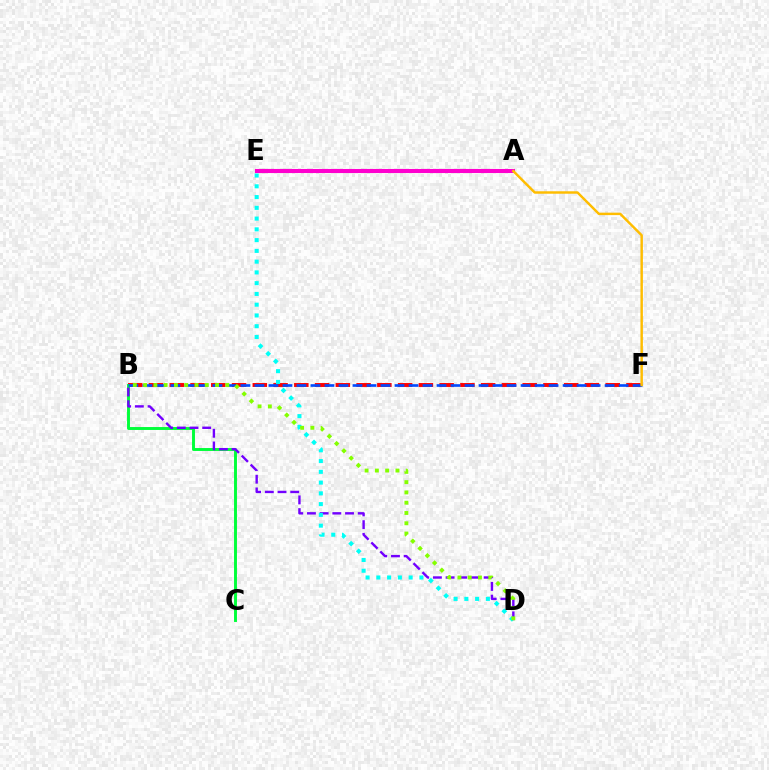{('B', 'F'): [{'color': '#ff0000', 'line_style': 'dashed', 'thickness': 2.82}, {'color': '#004bff', 'line_style': 'dashed', 'thickness': 1.9}], ('B', 'C'): [{'color': '#00ff39', 'line_style': 'solid', 'thickness': 2.11}], ('A', 'E'): [{'color': '#ff00cf', 'line_style': 'solid', 'thickness': 2.94}], ('B', 'D'): [{'color': '#7200ff', 'line_style': 'dashed', 'thickness': 1.73}, {'color': '#84ff00', 'line_style': 'dotted', 'thickness': 2.79}], ('D', 'E'): [{'color': '#00fff6', 'line_style': 'dotted', 'thickness': 2.92}], ('A', 'F'): [{'color': '#ffbd00', 'line_style': 'solid', 'thickness': 1.77}]}